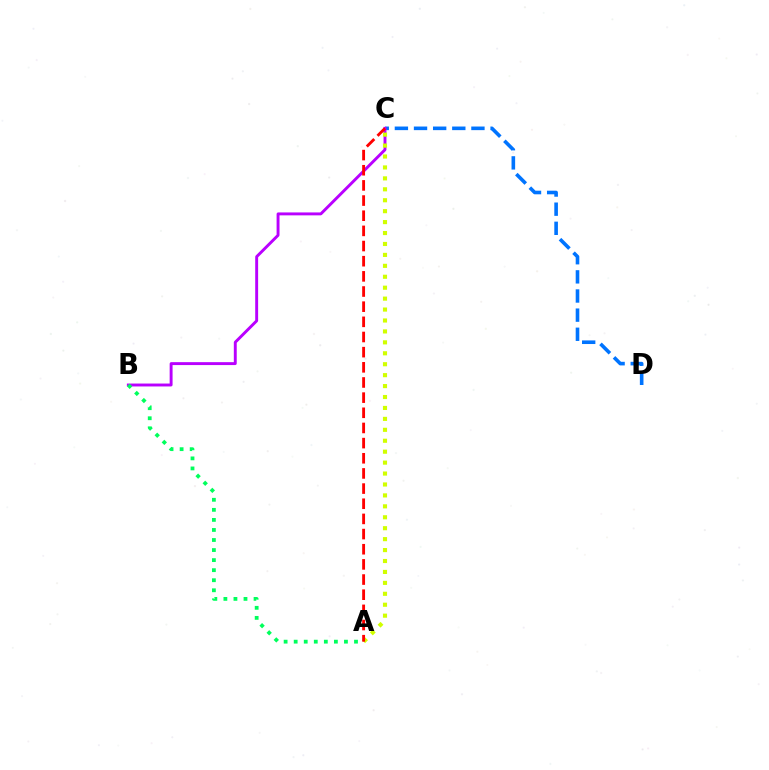{('C', 'D'): [{'color': '#0074ff', 'line_style': 'dashed', 'thickness': 2.6}], ('B', 'C'): [{'color': '#b900ff', 'line_style': 'solid', 'thickness': 2.1}], ('A', 'C'): [{'color': '#d1ff00', 'line_style': 'dotted', 'thickness': 2.97}, {'color': '#ff0000', 'line_style': 'dashed', 'thickness': 2.06}], ('A', 'B'): [{'color': '#00ff5c', 'line_style': 'dotted', 'thickness': 2.73}]}